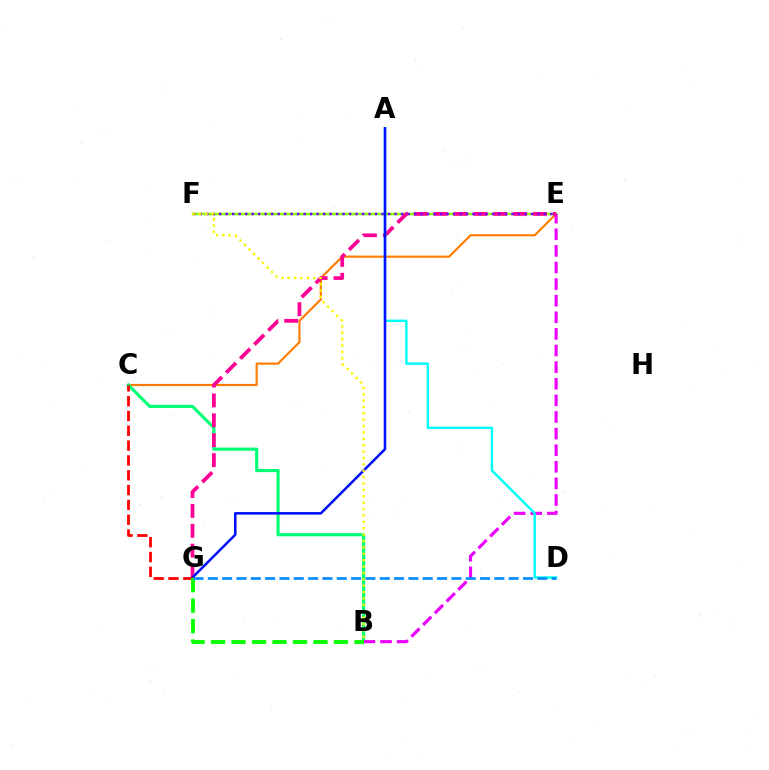{('C', 'E'): [{'color': '#ff7c00', 'line_style': 'solid', 'thickness': 1.55}], ('B', 'C'): [{'color': '#00ff74', 'line_style': 'solid', 'thickness': 2.26}], ('E', 'F'): [{'color': '#84ff00', 'line_style': 'solid', 'thickness': 1.79}, {'color': '#7200ff', 'line_style': 'dotted', 'thickness': 1.76}], ('B', 'E'): [{'color': '#ee00ff', 'line_style': 'dashed', 'thickness': 2.26}], ('E', 'G'): [{'color': '#ff0094', 'line_style': 'dashed', 'thickness': 2.7}], ('A', 'D'): [{'color': '#00fff6', 'line_style': 'solid', 'thickness': 1.75}], ('A', 'G'): [{'color': '#0010ff', 'line_style': 'solid', 'thickness': 1.83}], ('C', 'G'): [{'color': '#ff0000', 'line_style': 'dashed', 'thickness': 2.01}], ('B', 'F'): [{'color': '#fcf500', 'line_style': 'dotted', 'thickness': 1.73}], ('B', 'G'): [{'color': '#08ff00', 'line_style': 'dashed', 'thickness': 2.78}], ('D', 'G'): [{'color': '#008cff', 'line_style': 'dashed', 'thickness': 1.95}]}